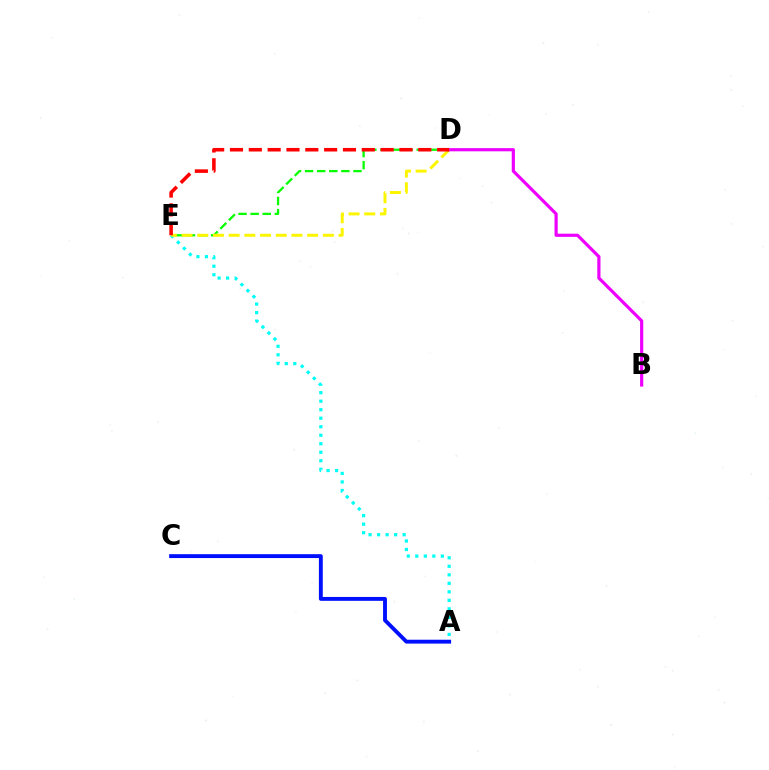{('D', 'E'): [{'color': '#08ff00', 'line_style': 'dashed', 'thickness': 1.64}, {'color': '#fcf500', 'line_style': 'dashed', 'thickness': 2.13}, {'color': '#ff0000', 'line_style': 'dashed', 'thickness': 2.56}], ('A', 'E'): [{'color': '#00fff6', 'line_style': 'dotted', 'thickness': 2.31}], ('B', 'D'): [{'color': '#ee00ff', 'line_style': 'solid', 'thickness': 2.29}], ('A', 'C'): [{'color': '#0010ff', 'line_style': 'solid', 'thickness': 2.79}]}